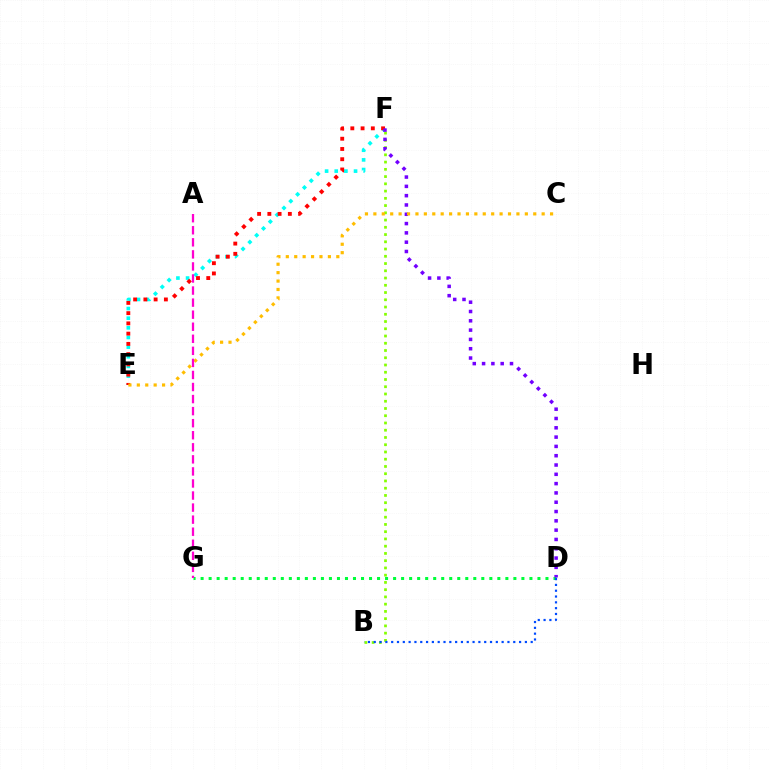{('E', 'F'): [{'color': '#00fff6', 'line_style': 'dotted', 'thickness': 2.62}, {'color': '#ff0000', 'line_style': 'dotted', 'thickness': 2.78}], ('B', 'F'): [{'color': '#84ff00', 'line_style': 'dotted', 'thickness': 1.97}], ('D', 'G'): [{'color': '#00ff39', 'line_style': 'dotted', 'thickness': 2.18}], ('D', 'F'): [{'color': '#7200ff', 'line_style': 'dotted', 'thickness': 2.53}], ('B', 'D'): [{'color': '#004bff', 'line_style': 'dotted', 'thickness': 1.58}], ('C', 'E'): [{'color': '#ffbd00', 'line_style': 'dotted', 'thickness': 2.29}], ('A', 'G'): [{'color': '#ff00cf', 'line_style': 'dashed', 'thickness': 1.64}]}